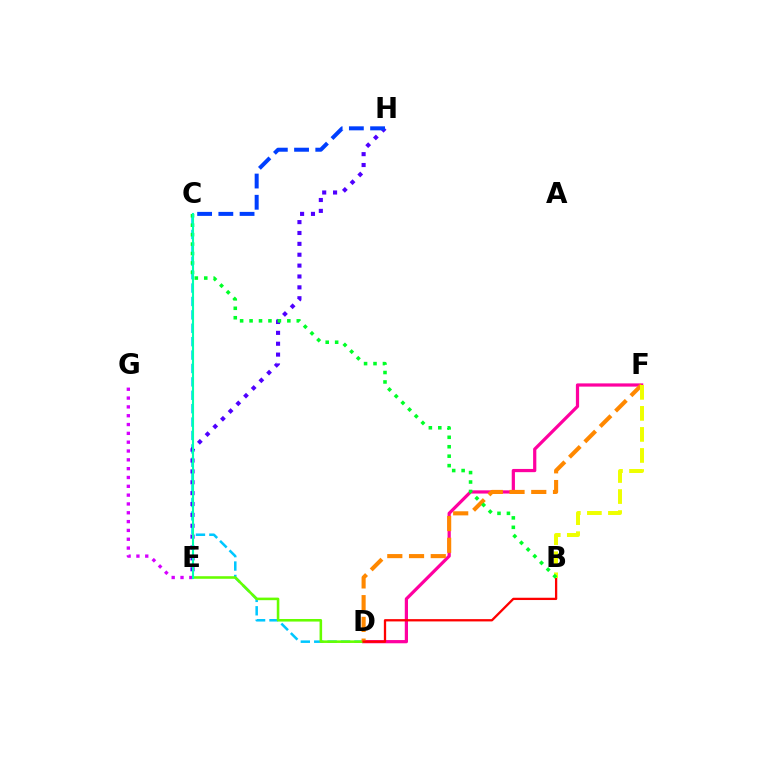{('C', 'D'): [{'color': '#00c7ff', 'line_style': 'dashed', 'thickness': 1.82}], ('E', 'H'): [{'color': '#4f00ff', 'line_style': 'dotted', 'thickness': 2.95}], ('D', 'F'): [{'color': '#ff00a0', 'line_style': 'solid', 'thickness': 2.32}, {'color': '#ff8800', 'line_style': 'dashed', 'thickness': 2.95}], ('D', 'E'): [{'color': '#66ff00', 'line_style': 'solid', 'thickness': 1.85}], ('E', 'G'): [{'color': '#d600ff', 'line_style': 'dotted', 'thickness': 2.4}], ('B', 'D'): [{'color': '#ff0000', 'line_style': 'solid', 'thickness': 1.65}], ('B', 'F'): [{'color': '#eeff00', 'line_style': 'dashed', 'thickness': 2.86}], ('C', 'H'): [{'color': '#003fff', 'line_style': 'dashed', 'thickness': 2.88}], ('B', 'C'): [{'color': '#00ff27', 'line_style': 'dotted', 'thickness': 2.57}], ('C', 'E'): [{'color': '#00ffaf', 'line_style': 'solid', 'thickness': 1.53}]}